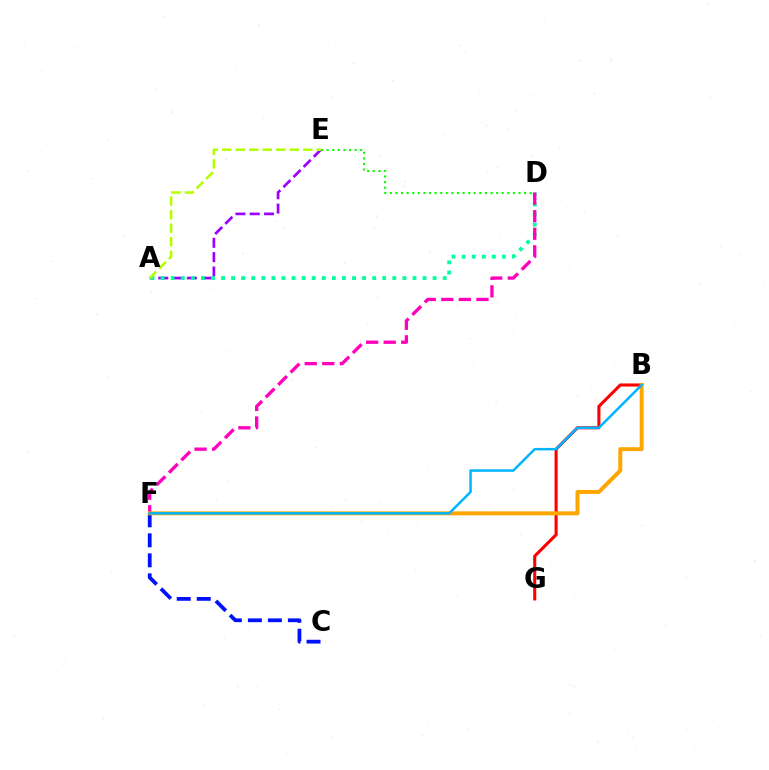{('A', 'E'): [{'color': '#9b00ff', 'line_style': 'dashed', 'thickness': 1.94}, {'color': '#b3ff00', 'line_style': 'dashed', 'thickness': 1.83}], ('D', 'E'): [{'color': '#08ff00', 'line_style': 'dotted', 'thickness': 1.52}], ('A', 'D'): [{'color': '#00ff9d', 'line_style': 'dotted', 'thickness': 2.74}], ('B', 'G'): [{'color': '#ff0000', 'line_style': 'solid', 'thickness': 2.23}], ('C', 'F'): [{'color': '#0010ff', 'line_style': 'dashed', 'thickness': 2.72}], ('D', 'F'): [{'color': '#ff00bd', 'line_style': 'dashed', 'thickness': 2.39}], ('B', 'F'): [{'color': '#ffa500', 'line_style': 'solid', 'thickness': 2.85}, {'color': '#00b5ff', 'line_style': 'solid', 'thickness': 1.79}]}